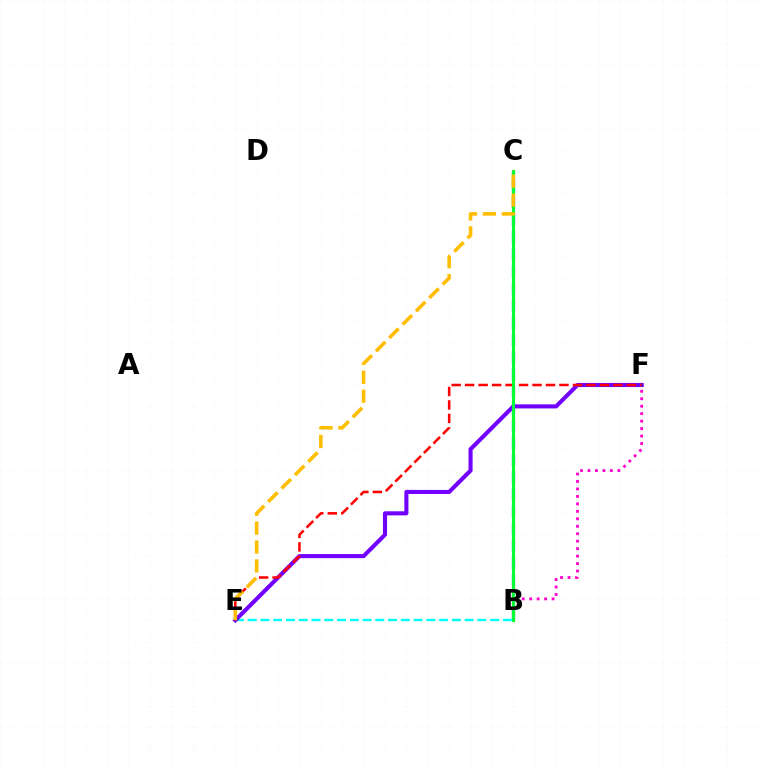{('B', 'C'): [{'color': '#004bff', 'line_style': 'dashed', 'thickness': 2.33}, {'color': '#84ff00', 'line_style': 'solid', 'thickness': 2.29}, {'color': '#00ff39', 'line_style': 'solid', 'thickness': 2.08}], ('B', 'F'): [{'color': '#ff00cf', 'line_style': 'dotted', 'thickness': 2.03}], ('B', 'E'): [{'color': '#00fff6', 'line_style': 'dashed', 'thickness': 1.73}], ('E', 'F'): [{'color': '#7200ff', 'line_style': 'solid', 'thickness': 2.95}, {'color': '#ff0000', 'line_style': 'dashed', 'thickness': 1.83}], ('C', 'E'): [{'color': '#ffbd00', 'line_style': 'dashed', 'thickness': 2.56}]}